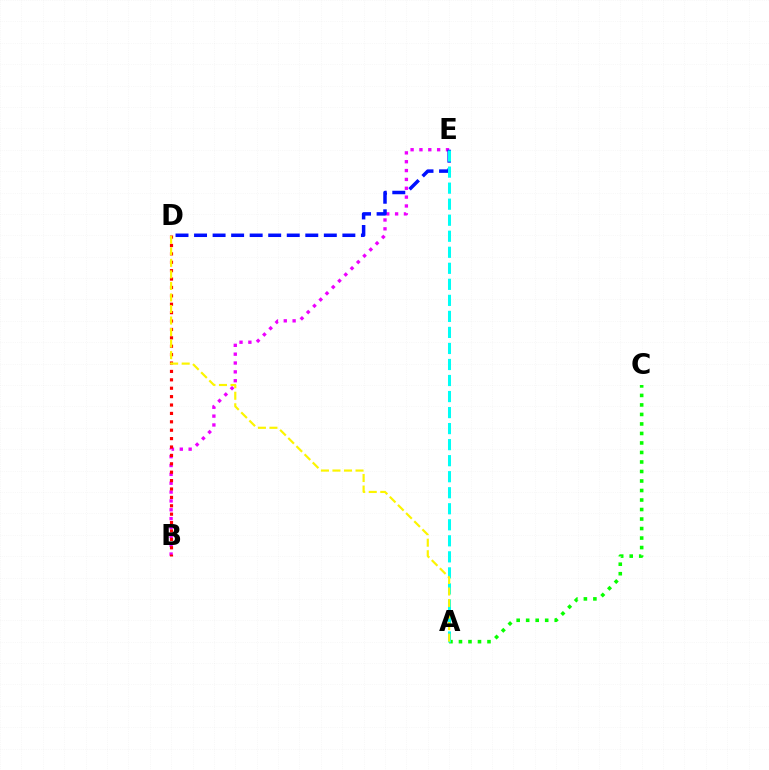{('B', 'E'): [{'color': '#ee00ff', 'line_style': 'dotted', 'thickness': 2.4}], ('A', 'C'): [{'color': '#08ff00', 'line_style': 'dotted', 'thickness': 2.58}], ('D', 'E'): [{'color': '#0010ff', 'line_style': 'dashed', 'thickness': 2.52}], ('A', 'E'): [{'color': '#00fff6', 'line_style': 'dashed', 'thickness': 2.18}], ('B', 'D'): [{'color': '#ff0000', 'line_style': 'dotted', 'thickness': 2.28}], ('A', 'D'): [{'color': '#fcf500', 'line_style': 'dashed', 'thickness': 1.57}]}